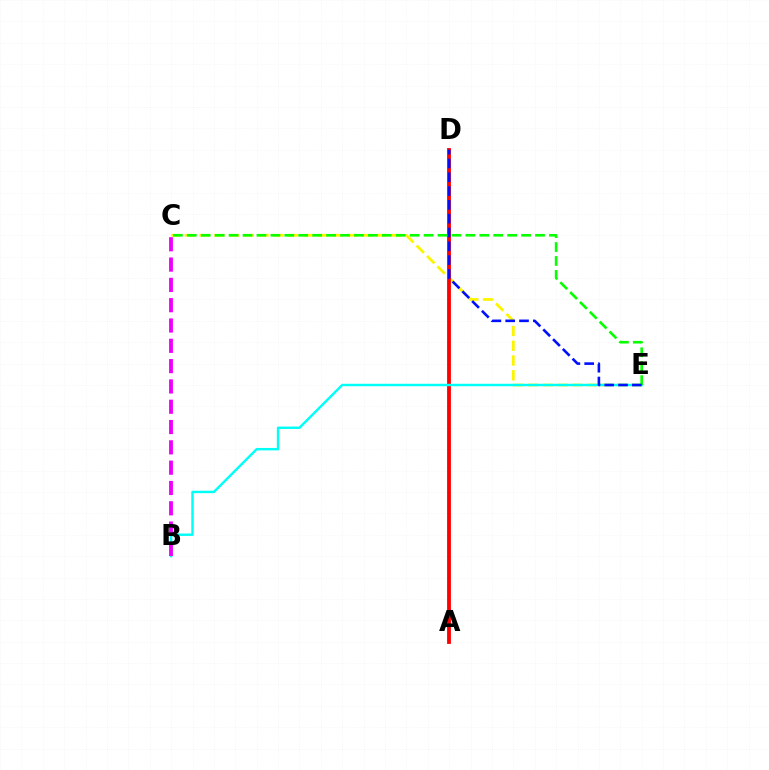{('C', 'E'): [{'color': '#fcf500', 'line_style': 'dashed', 'thickness': 2.01}, {'color': '#08ff00', 'line_style': 'dashed', 'thickness': 1.89}], ('A', 'D'): [{'color': '#ff0000', 'line_style': 'solid', 'thickness': 2.74}], ('B', 'E'): [{'color': '#00fff6', 'line_style': 'solid', 'thickness': 1.76}], ('B', 'C'): [{'color': '#ee00ff', 'line_style': 'dashed', 'thickness': 2.76}], ('D', 'E'): [{'color': '#0010ff', 'line_style': 'dashed', 'thickness': 1.88}]}